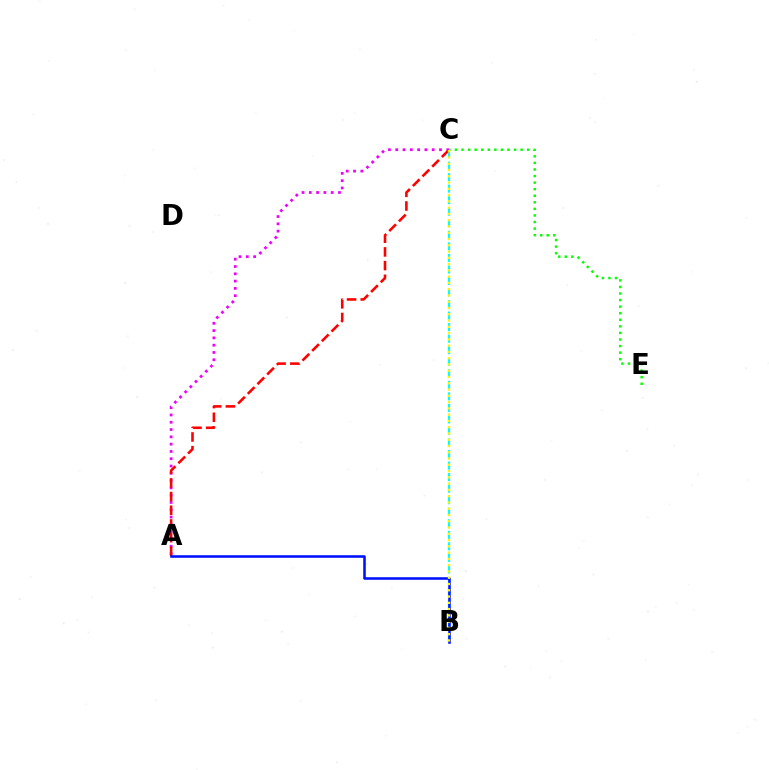{('B', 'C'): [{'color': '#00fff6', 'line_style': 'dashed', 'thickness': 1.57}, {'color': '#fcf500', 'line_style': 'dotted', 'thickness': 1.7}], ('A', 'C'): [{'color': '#ee00ff', 'line_style': 'dotted', 'thickness': 1.98}, {'color': '#ff0000', 'line_style': 'dashed', 'thickness': 1.86}], ('A', 'B'): [{'color': '#0010ff', 'line_style': 'solid', 'thickness': 1.85}], ('C', 'E'): [{'color': '#08ff00', 'line_style': 'dotted', 'thickness': 1.78}]}